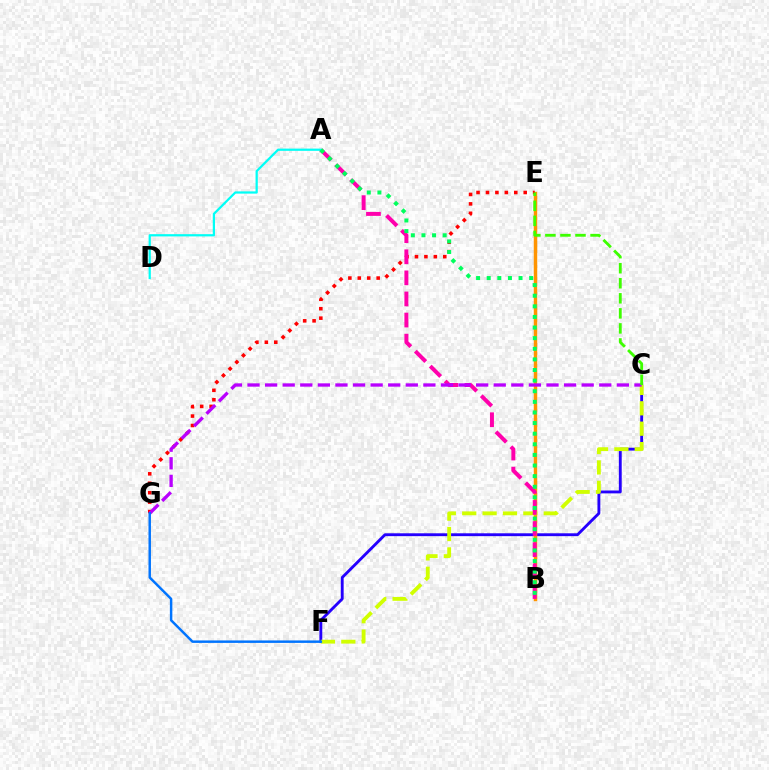{('C', 'F'): [{'color': '#2500ff', 'line_style': 'solid', 'thickness': 2.06}, {'color': '#d1ff00', 'line_style': 'dashed', 'thickness': 2.77}], ('B', 'E'): [{'color': '#ff9400', 'line_style': 'solid', 'thickness': 2.49}], ('E', 'G'): [{'color': '#ff0000', 'line_style': 'dotted', 'thickness': 2.56}], ('A', 'B'): [{'color': '#ff00ac', 'line_style': 'dashed', 'thickness': 2.87}, {'color': '#00ff5c', 'line_style': 'dotted', 'thickness': 2.88}], ('C', 'G'): [{'color': '#b900ff', 'line_style': 'dashed', 'thickness': 2.39}], ('F', 'G'): [{'color': '#0074ff', 'line_style': 'solid', 'thickness': 1.77}], ('A', 'D'): [{'color': '#00fff6', 'line_style': 'solid', 'thickness': 1.61}], ('C', 'E'): [{'color': '#3dff00', 'line_style': 'dashed', 'thickness': 2.04}]}